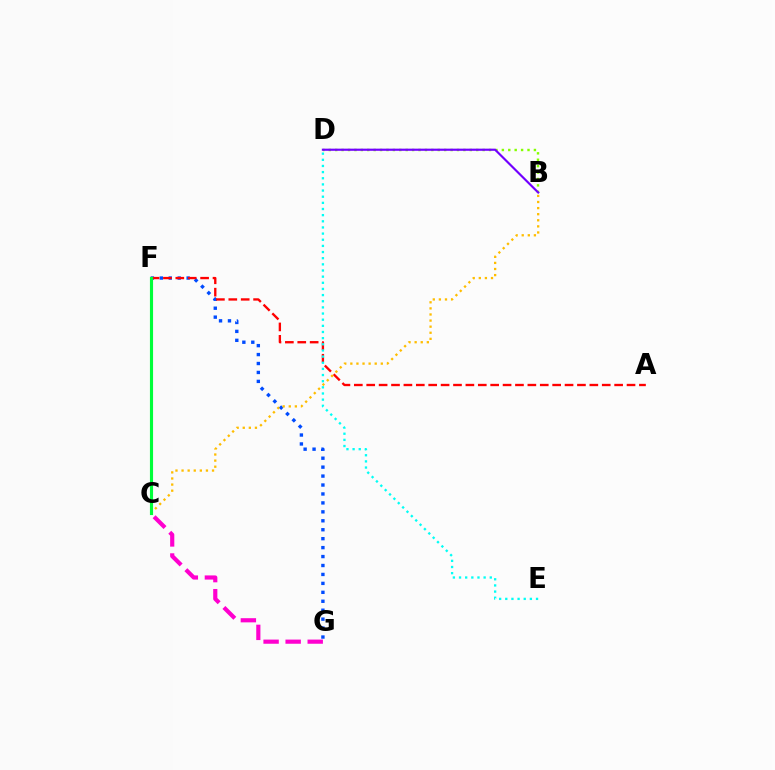{('F', 'G'): [{'color': '#004bff', 'line_style': 'dotted', 'thickness': 2.43}], ('A', 'F'): [{'color': '#ff0000', 'line_style': 'dashed', 'thickness': 1.68}], ('B', 'D'): [{'color': '#84ff00', 'line_style': 'dotted', 'thickness': 1.74}, {'color': '#7200ff', 'line_style': 'solid', 'thickness': 1.55}], ('D', 'E'): [{'color': '#00fff6', 'line_style': 'dotted', 'thickness': 1.67}], ('B', 'C'): [{'color': '#ffbd00', 'line_style': 'dotted', 'thickness': 1.66}], ('C', 'F'): [{'color': '#00ff39', 'line_style': 'solid', 'thickness': 2.25}], ('C', 'G'): [{'color': '#ff00cf', 'line_style': 'dashed', 'thickness': 3.0}]}